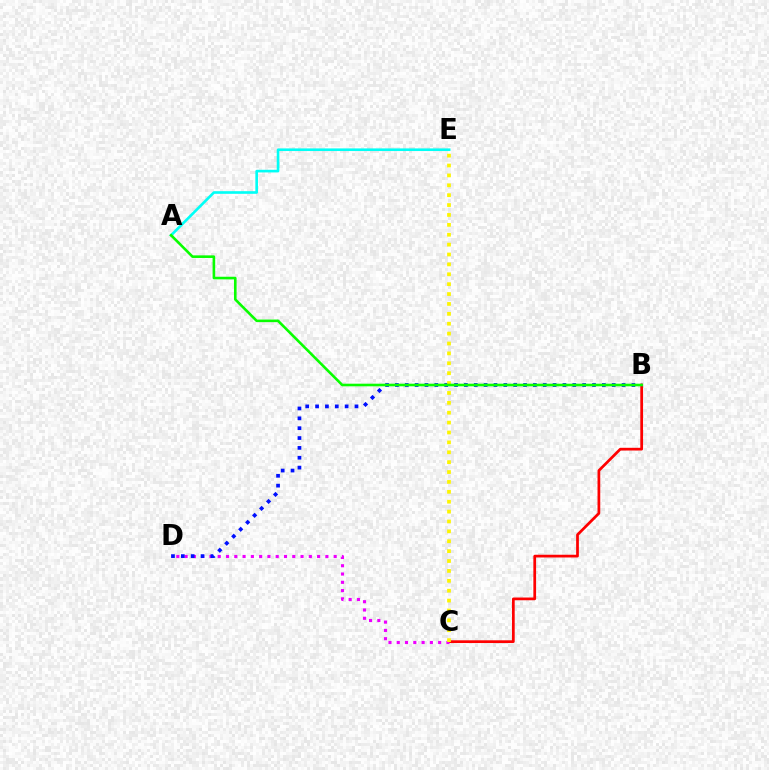{('A', 'E'): [{'color': '#00fff6', 'line_style': 'solid', 'thickness': 1.9}], ('B', 'C'): [{'color': '#ff0000', 'line_style': 'solid', 'thickness': 1.96}], ('C', 'D'): [{'color': '#ee00ff', 'line_style': 'dotted', 'thickness': 2.25}], ('B', 'D'): [{'color': '#0010ff', 'line_style': 'dotted', 'thickness': 2.68}], ('C', 'E'): [{'color': '#fcf500', 'line_style': 'dotted', 'thickness': 2.69}], ('A', 'B'): [{'color': '#08ff00', 'line_style': 'solid', 'thickness': 1.88}]}